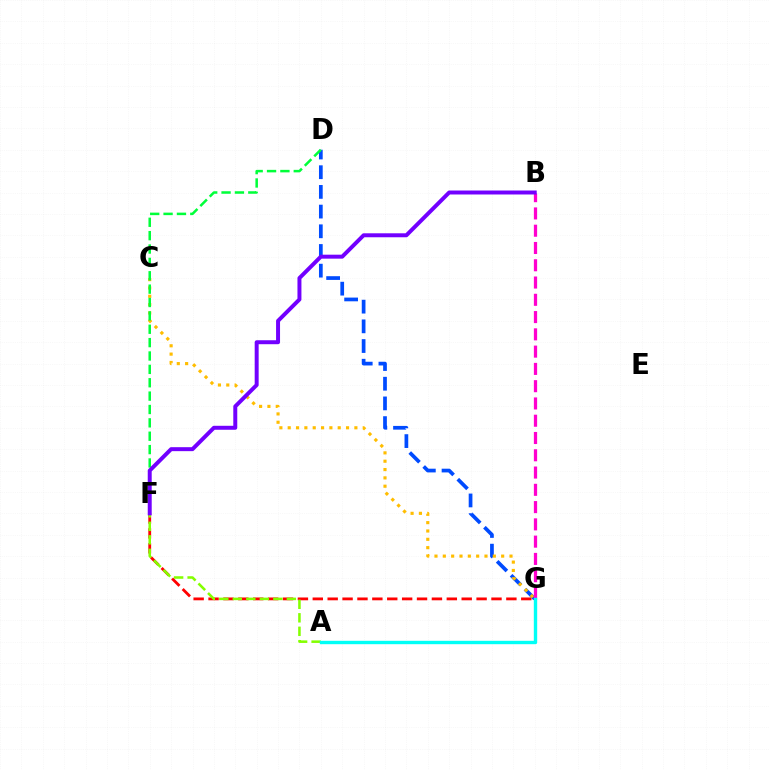{('F', 'G'): [{'color': '#ff0000', 'line_style': 'dashed', 'thickness': 2.02}], ('D', 'G'): [{'color': '#004bff', 'line_style': 'dashed', 'thickness': 2.68}], ('C', 'G'): [{'color': '#ffbd00', 'line_style': 'dotted', 'thickness': 2.26}], ('B', 'G'): [{'color': '#ff00cf', 'line_style': 'dashed', 'thickness': 2.35}], ('A', 'F'): [{'color': '#84ff00', 'line_style': 'dashed', 'thickness': 1.84}], ('D', 'F'): [{'color': '#00ff39', 'line_style': 'dashed', 'thickness': 1.82}], ('A', 'G'): [{'color': '#00fff6', 'line_style': 'solid', 'thickness': 2.44}], ('B', 'F'): [{'color': '#7200ff', 'line_style': 'solid', 'thickness': 2.86}]}